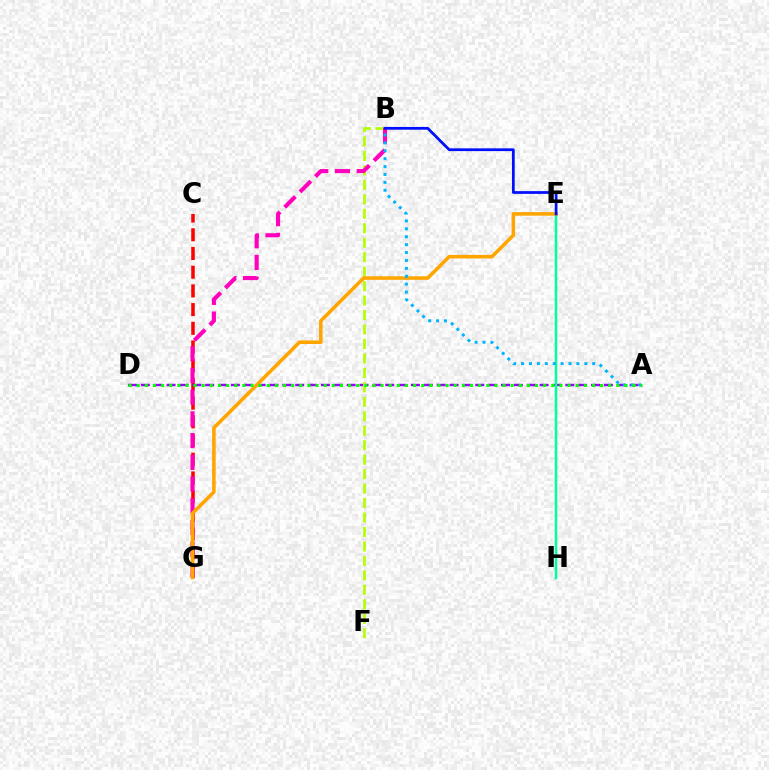{('C', 'G'): [{'color': '#ff0000', 'line_style': 'dashed', 'thickness': 2.54}], ('A', 'D'): [{'color': '#9b00ff', 'line_style': 'dashed', 'thickness': 1.75}, {'color': '#08ff00', 'line_style': 'dotted', 'thickness': 2.21}], ('B', 'F'): [{'color': '#b3ff00', 'line_style': 'dashed', 'thickness': 1.96}], ('E', 'H'): [{'color': '#00ff9d', 'line_style': 'solid', 'thickness': 1.79}], ('B', 'G'): [{'color': '#ff00bd', 'line_style': 'dashed', 'thickness': 2.95}], ('E', 'G'): [{'color': '#ffa500', 'line_style': 'solid', 'thickness': 2.57}], ('A', 'B'): [{'color': '#00b5ff', 'line_style': 'dotted', 'thickness': 2.15}], ('B', 'E'): [{'color': '#0010ff', 'line_style': 'solid', 'thickness': 1.99}]}